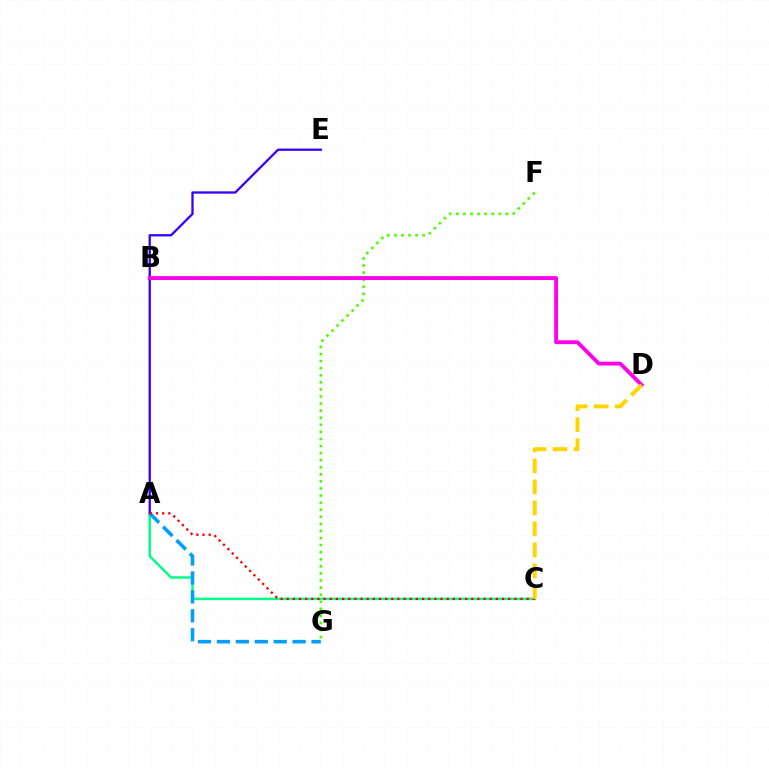{('A', 'C'): [{'color': '#00ff86', 'line_style': 'solid', 'thickness': 1.79}, {'color': '#ff0000', 'line_style': 'dotted', 'thickness': 1.67}], ('F', 'G'): [{'color': '#4fff00', 'line_style': 'dotted', 'thickness': 1.92}], ('A', 'E'): [{'color': '#3700ff', 'line_style': 'solid', 'thickness': 1.65}], ('A', 'G'): [{'color': '#009eff', 'line_style': 'dashed', 'thickness': 2.57}], ('B', 'D'): [{'color': '#ff00ed', 'line_style': 'solid', 'thickness': 2.76}], ('C', 'D'): [{'color': '#ffd500', 'line_style': 'dashed', 'thickness': 2.85}]}